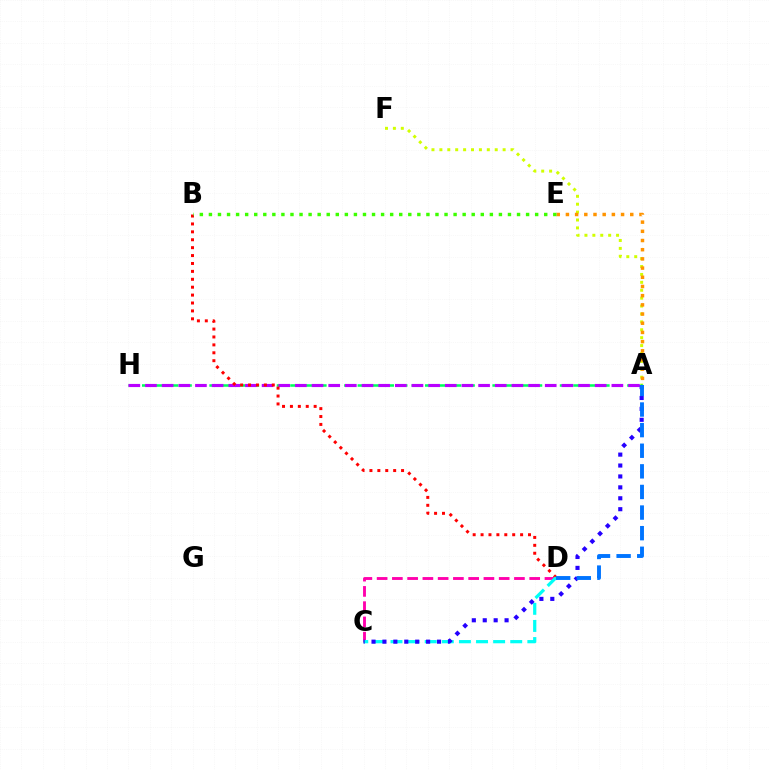{('A', 'F'): [{'color': '#d1ff00', 'line_style': 'dotted', 'thickness': 2.15}], ('A', 'E'): [{'color': '#ff9400', 'line_style': 'dotted', 'thickness': 2.5}], ('A', 'H'): [{'color': '#00ff5c', 'line_style': 'dashed', 'thickness': 1.83}, {'color': '#b900ff', 'line_style': 'dashed', 'thickness': 2.26}], ('C', 'D'): [{'color': '#ff00ac', 'line_style': 'dashed', 'thickness': 2.07}, {'color': '#00fff6', 'line_style': 'dashed', 'thickness': 2.32}], ('B', 'D'): [{'color': '#ff0000', 'line_style': 'dotted', 'thickness': 2.15}], ('A', 'C'): [{'color': '#2500ff', 'line_style': 'dotted', 'thickness': 2.97}], ('A', 'D'): [{'color': '#0074ff', 'line_style': 'dashed', 'thickness': 2.8}], ('B', 'E'): [{'color': '#3dff00', 'line_style': 'dotted', 'thickness': 2.46}]}